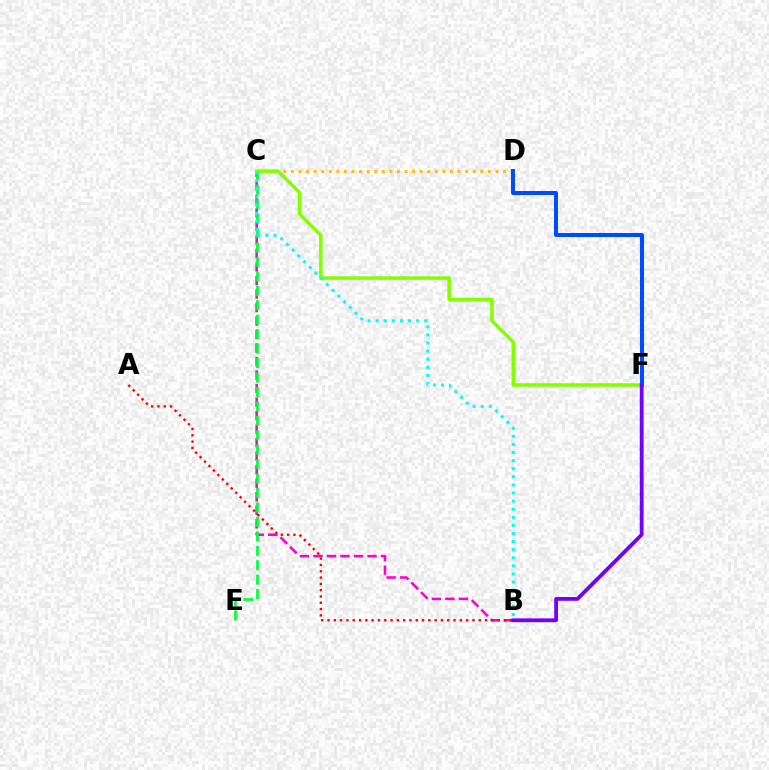{('C', 'D'): [{'color': '#ffbd00', 'line_style': 'dotted', 'thickness': 2.06}], ('B', 'C'): [{'color': '#ff00cf', 'line_style': 'dashed', 'thickness': 1.84}, {'color': '#00fff6', 'line_style': 'dotted', 'thickness': 2.2}], ('D', 'F'): [{'color': '#004bff', 'line_style': 'solid', 'thickness': 2.9}], ('C', 'F'): [{'color': '#84ff00', 'line_style': 'solid', 'thickness': 2.54}], ('A', 'B'): [{'color': '#ff0000', 'line_style': 'dotted', 'thickness': 1.71}], ('C', 'E'): [{'color': '#00ff39', 'line_style': 'dashed', 'thickness': 1.96}], ('B', 'F'): [{'color': '#7200ff', 'line_style': 'solid', 'thickness': 2.74}]}